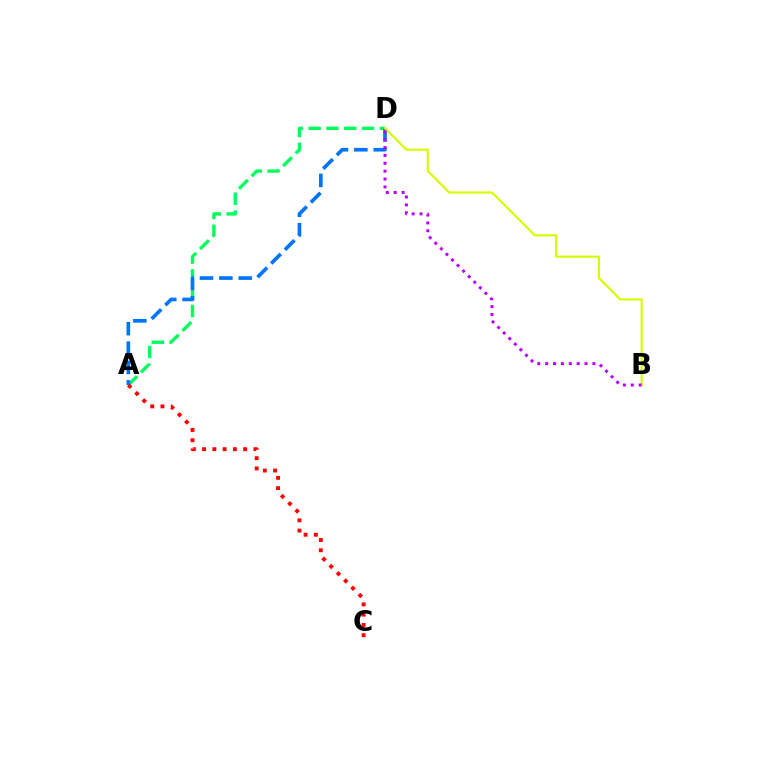{('A', 'D'): [{'color': '#00ff5c', 'line_style': 'dashed', 'thickness': 2.42}, {'color': '#0074ff', 'line_style': 'dashed', 'thickness': 2.63}], ('B', 'D'): [{'color': '#d1ff00', 'line_style': 'solid', 'thickness': 1.55}, {'color': '#b900ff', 'line_style': 'dotted', 'thickness': 2.14}], ('A', 'C'): [{'color': '#ff0000', 'line_style': 'dotted', 'thickness': 2.79}]}